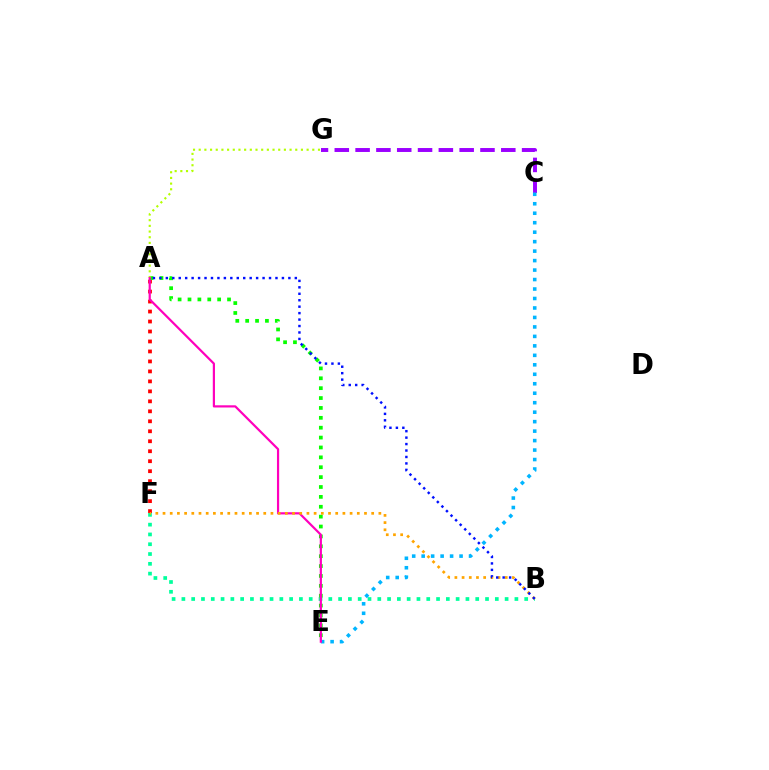{('C', 'G'): [{'color': '#9b00ff', 'line_style': 'dashed', 'thickness': 2.83}], ('B', 'F'): [{'color': '#00ff9d', 'line_style': 'dotted', 'thickness': 2.66}, {'color': '#ffa500', 'line_style': 'dotted', 'thickness': 1.95}], ('A', 'F'): [{'color': '#ff0000', 'line_style': 'dotted', 'thickness': 2.71}], ('A', 'E'): [{'color': '#08ff00', 'line_style': 'dotted', 'thickness': 2.69}, {'color': '#ff00bd', 'line_style': 'solid', 'thickness': 1.58}], ('A', 'G'): [{'color': '#b3ff00', 'line_style': 'dotted', 'thickness': 1.54}], ('C', 'E'): [{'color': '#00b5ff', 'line_style': 'dotted', 'thickness': 2.57}], ('A', 'B'): [{'color': '#0010ff', 'line_style': 'dotted', 'thickness': 1.75}]}